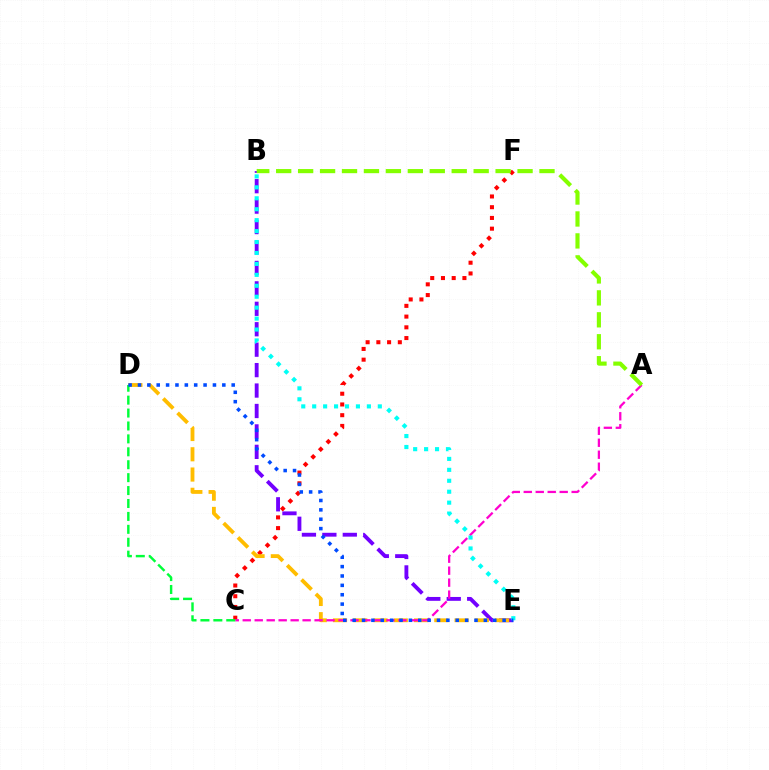{('B', 'E'): [{'color': '#7200ff', 'line_style': 'dashed', 'thickness': 2.78}, {'color': '#00fff6', 'line_style': 'dotted', 'thickness': 2.97}], ('C', 'F'): [{'color': '#ff0000', 'line_style': 'dotted', 'thickness': 2.92}], ('D', 'E'): [{'color': '#ffbd00', 'line_style': 'dashed', 'thickness': 2.75}, {'color': '#004bff', 'line_style': 'dotted', 'thickness': 2.55}], ('A', 'C'): [{'color': '#ff00cf', 'line_style': 'dashed', 'thickness': 1.63}], ('C', 'D'): [{'color': '#00ff39', 'line_style': 'dashed', 'thickness': 1.75}], ('A', 'B'): [{'color': '#84ff00', 'line_style': 'dashed', 'thickness': 2.98}]}